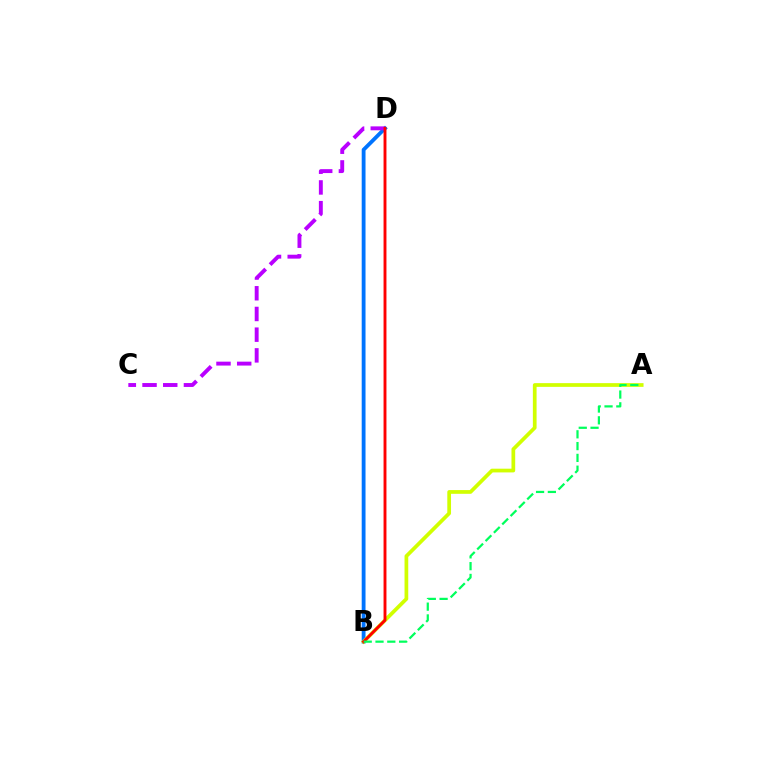{('B', 'D'): [{'color': '#0074ff', 'line_style': 'solid', 'thickness': 2.76}, {'color': '#ff0000', 'line_style': 'solid', 'thickness': 2.09}], ('C', 'D'): [{'color': '#b900ff', 'line_style': 'dashed', 'thickness': 2.81}], ('A', 'B'): [{'color': '#d1ff00', 'line_style': 'solid', 'thickness': 2.68}, {'color': '#00ff5c', 'line_style': 'dashed', 'thickness': 1.6}]}